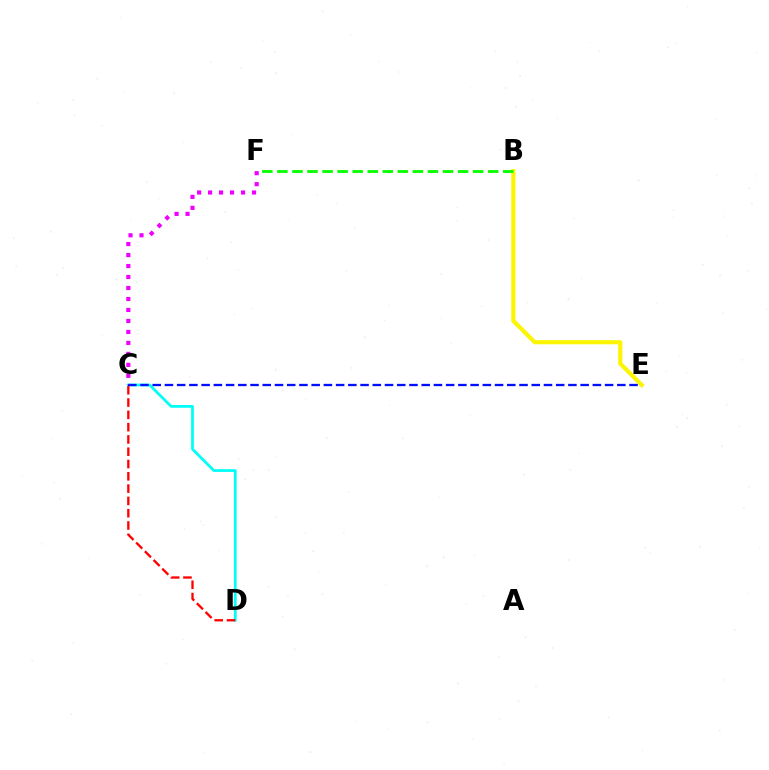{('C', 'D'): [{'color': '#00fff6', 'line_style': 'solid', 'thickness': 1.99}, {'color': '#ff0000', 'line_style': 'dashed', 'thickness': 1.67}], ('C', 'E'): [{'color': '#0010ff', 'line_style': 'dashed', 'thickness': 1.66}], ('B', 'E'): [{'color': '#fcf500', 'line_style': 'solid', 'thickness': 2.98}], ('B', 'F'): [{'color': '#08ff00', 'line_style': 'dashed', 'thickness': 2.05}], ('C', 'F'): [{'color': '#ee00ff', 'line_style': 'dotted', 'thickness': 2.98}]}